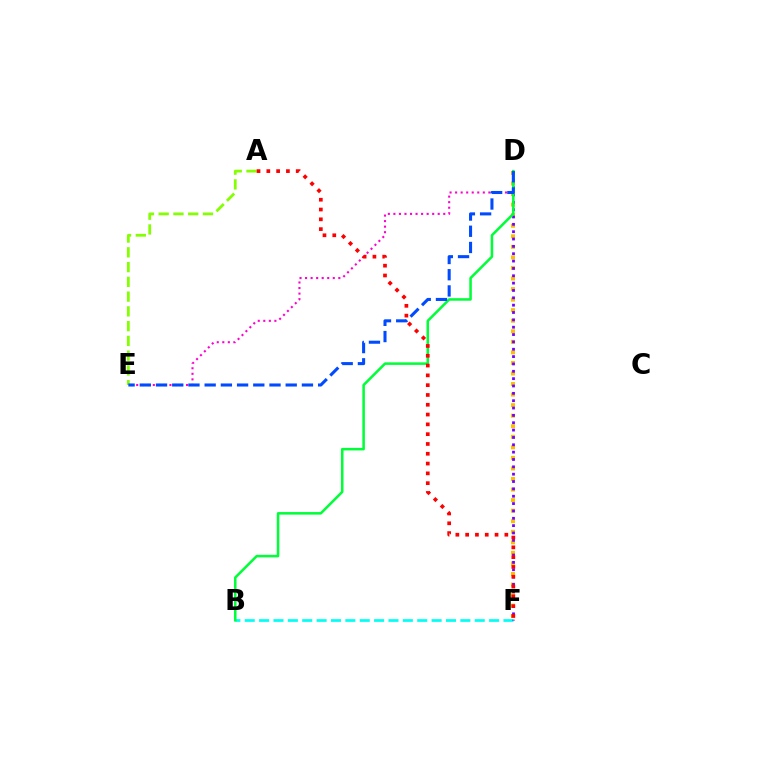{('D', 'F'): [{'color': '#ffbd00', 'line_style': 'dotted', 'thickness': 2.87}, {'color': '#7200ff', 'line_style': 'dotted', 'thickness': 2.0}], ('B', 'F'): [{'color': '#00fff6', 'line_style': 'dashed', 'thickness': 1.95}], ('A', 'E'): [{'color': '#84ff00', 'line_style': 'dashed', 'thickness': 2.01}], ('D', 'E'): [{'color': '#ff00cf', 'line_style': 'dotted', 'thickness': 1.51}, {'color': '#004bff', 'line_style': 'dashed', 'thickness': 2.2}], ('B', 'D'): [{'color': '#00ff39', 'line_style': 'solid', 'thickness': 1.83}], ('A', 'F'): [{'color': '#ff0000', 'line_style': 'dotted', 'thickness': 2.66}]}